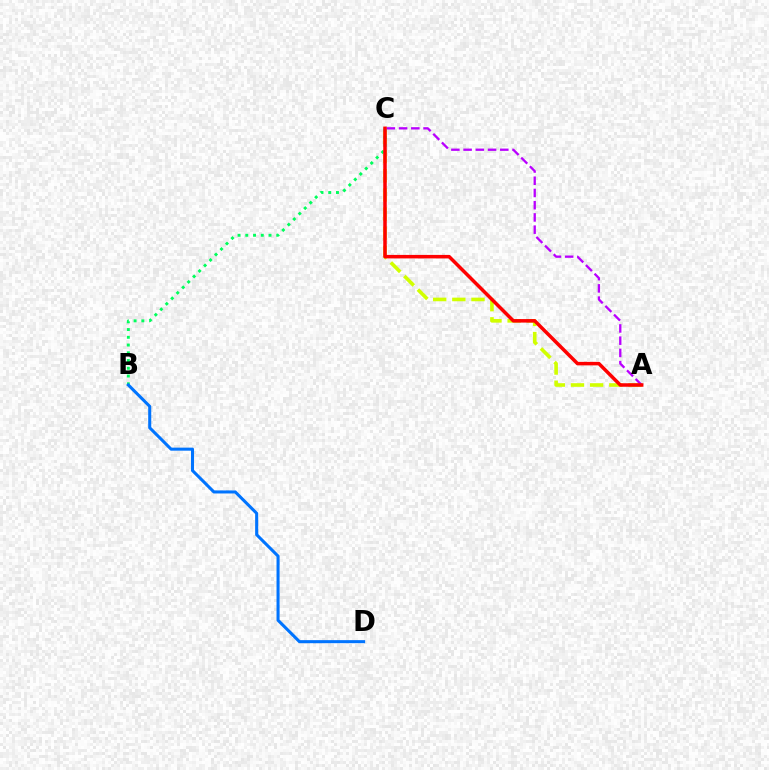{('A', 'C'): [{'color': '#d1ff00', 'line_style': 'dashed', 'thickness': 2.6}, {'color': '#b900ff', 'line_style': 'dashed', 'thickness': 1.66}, {'color': '#ff0000', 'line_style': 'solid', 'thickness': 2.53}], ('B', 'C'): [{'color': '#00ff5c', 'line_style': 'dotted', 'thickness': 2.1}], ('B', 'D'): [{'color': '#0074ff', 'line_style': 'solid', 'thickness': 2.2}]}